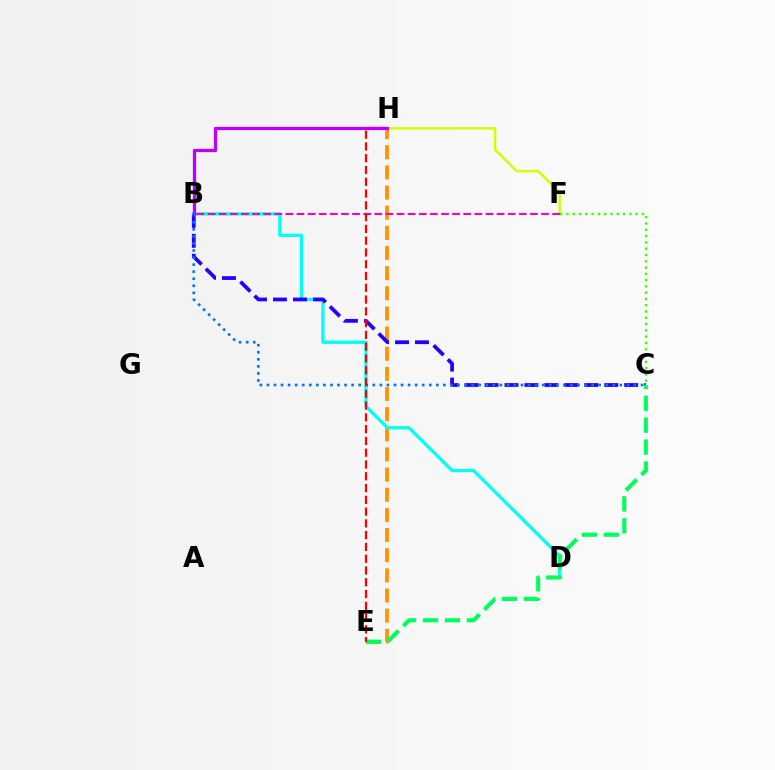{('E', 'H'): [{'color': '#ff9400', 'line_style': 'dashed', 'thickness': 2.74}, {'color': '#ff0000', 'line_style': 'dashed', 'thickness': 1.6}], ('B', 'D'): [{'color': '#00fff6', 'line_style': 'solid', 'thickness': 2.36}], ('F', 'H'): [{'color': '#d1ff00', 'line_style': 'solid', 'thickness': 1.75}], ('B', 'C'): [{'color': '#2500ff', 'line_style': 'dashed', 'thickness': 2.71}, {'color': '#0074ff', 'line_style': 'dotted', 'thickness': 1.92}], ('C', 'E'): [{'color': '#00ff5c', 'line_style': 'dashed', 'thickness': 2.98}], ('B', 'F'): [{'color': '#ff00ac', 'line_style': 'dashed', 'thickness': 1.51}], ('B', 'H'): [{'color': '#b900ff', 'line_style': 'solid', 'thickness': 2.36}], ('C', 'F'): [{'color': '#3dff00', 'line_style': 'dotted', 'thickness': 1.71}]}